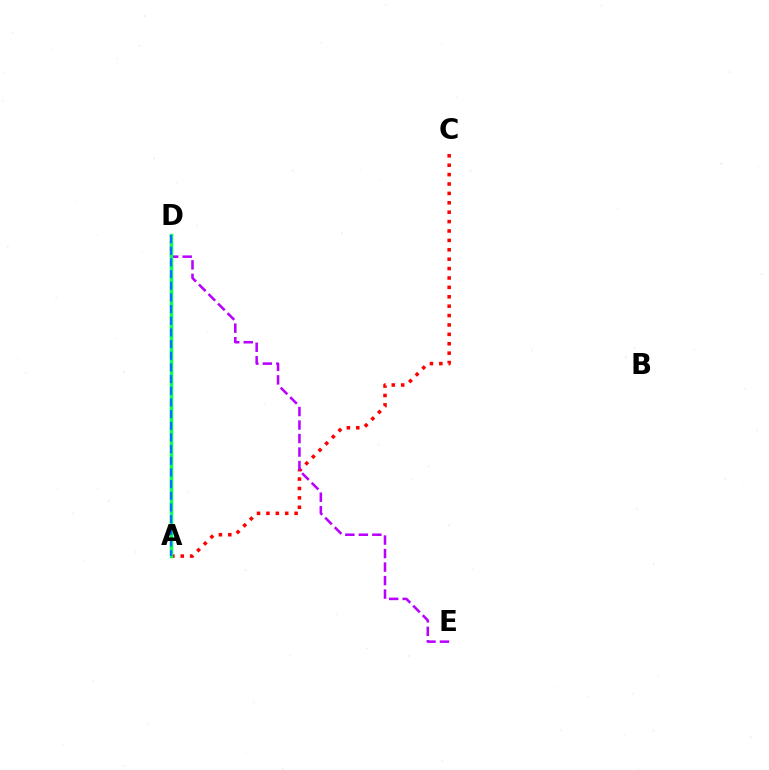{('A', 'C'): [{'color': '#ff0000', 'line_style': 'dotted', 'thickness': 2.55}], ('A', 'D'): [{'color': '#d1ff00', 'line_style': 'dashed', 'thickness': 1.73}, {'color': '#00ff5c', 'line_style': 'solid', 'thickness': 2.45}, {'color': '#0074ff', 'line_style': 'dashed', 'thickness': 1.59}], ('D', 'E'): [{'color': '#b900ff', 'line_style': 'dashed', 'thickness': 1.83}]}